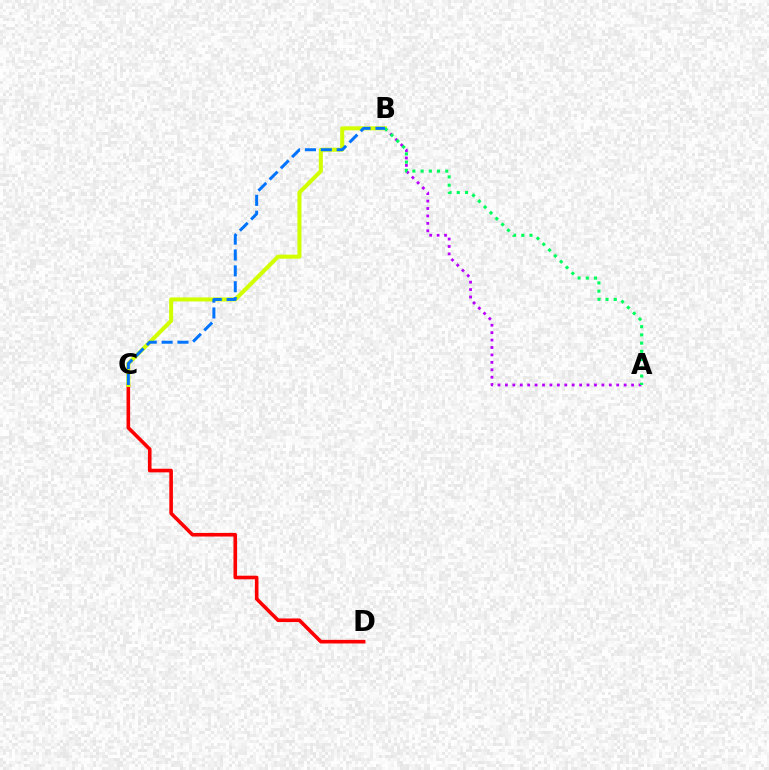{('C', 'D'): [{'color': '#ff0000', 'line_style': 'solid', 'thickness': 2.6}], ('A', 'B'): [{'color': '#b900ff', 'line_style': 'dotted', 'thickness': 2.02}, {'color': '#00ff5c', 'line_style': 'dotted', 'thickness': 2.23}], ('B', 'C'): [{'color': '#d1ff00', 'line_style': 'solid', 'thickness': 2.9}, {'color': '#0074ff', 'line_style': 'dashed', 'thickness': 2.16}]}